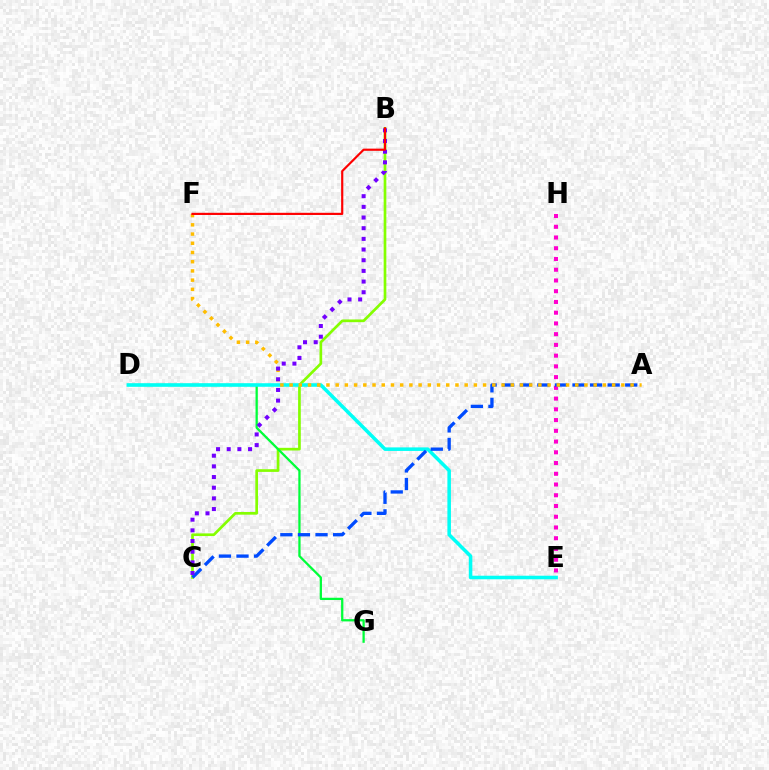{('B', 'C'): [{'color': '#84ff00', 'line_style': 'solid', 'thickness': 1.93}, {'color': '#7200ff', 'line_style': 'dotted', 'thickness': 2.9}], ('E', 'H'): [{'color': '#ff00cf', 'line_style': 'dotted', 'thickness': 2.92}], ('D', 'G'): [{'color': '#00ff39', 'line_style': 'solid', 'thickness': 1.64}], ('D', 'E'): [{'color': '#00fff6', 'line_style': 'solid', 'thickness': 2.55}], ('A', 'C'): [{'color': '#004bff', 'line_style': 'dashed', 'thickness': 2.39}], ('A', 'F'): [{'color': '#ffbd00', 'line_style': 'dotted', 'thickness': 2.5}], ('B', 'F'): [{'color': '#ff0000', 'line_style': 'solid', 'thickness': 1.57}]}